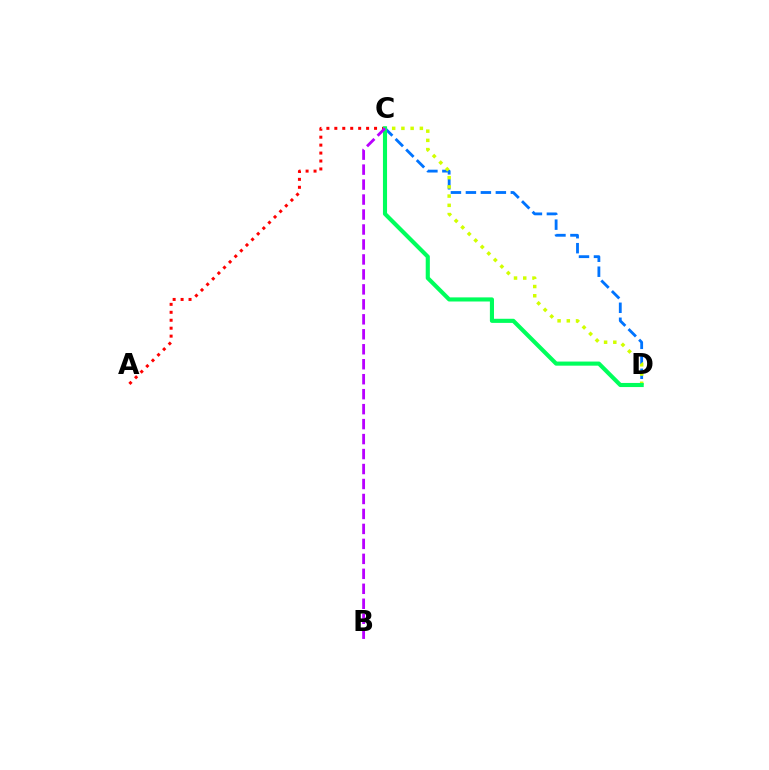{('C', 'D'): [{'color': '#0074ff', 'line_style': 'dashed', 'thickness': 2.03}, {'color': '#d1ff00', 'line_style': 'dotted', 'thickness': 2.51}, {'color': '#00ff5c', 'line_style': 'solid', 'thickness': 2.96}], ('A', 'C'): [{'color': '#ff0000', 'line_style': 'dotted', 'thickness': 2.16}], ('B', 'C'): [{'color': '#b900ff', 'line_style': 'dashed', 'thickness': 2.03}]}